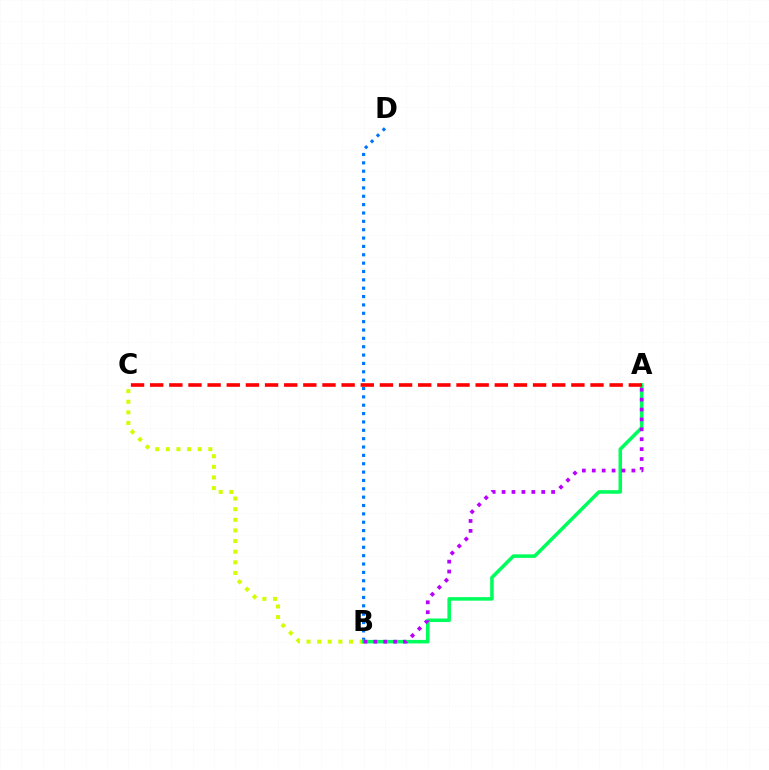{('B', 'D'): [{'color': '#0074ff', 'line_style': 'dotted', 'thickness': 2.27}], ('B', 'C'): [{'color': '#d1ff00', 'line_style': 'dotted', 'thickness': 2.89}], ('A', 'B'): [{'color': '#00ff5c', 'line_style': 'solid', 'thickness': 2.55}, {'color': '#b900ff', 'line_style': 'dotted', 'thickness': 2.69}], ('A', 'C'): [{'color': '#ff0000', 'line_style': 'dashed', 'thickness': 2.6}]}